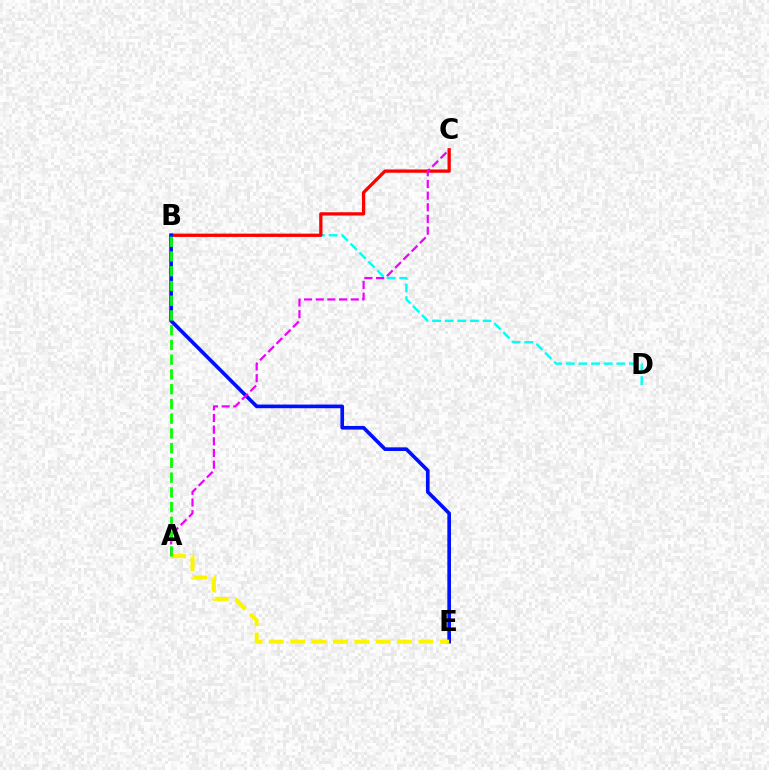{('B', 'D'): [{'color': '#00fff6', 'line_style': 'dashed', 'thickness': 1.71}], ('B', 'C'): [{'color': '#ff0000', 'line_style': 'solid', 'thickness': 2.36}], ('B', 'E'): [{'color': '#0010ff', 'line_style': 'solid', 'thickness': 2.63}], ('A', 'C'): [{'color': '#ee00ff', 'line_style': 'dashed', 'thickness': 1.59}], ('A', 'E'): [{'color': '#fcf500', 'line_style': 'dashed', 'thickness': 2.9}], ('A', 'B'): [{'color': '#08ff00', 'line_style': 'dashed', 'thickness': 2.0}]}